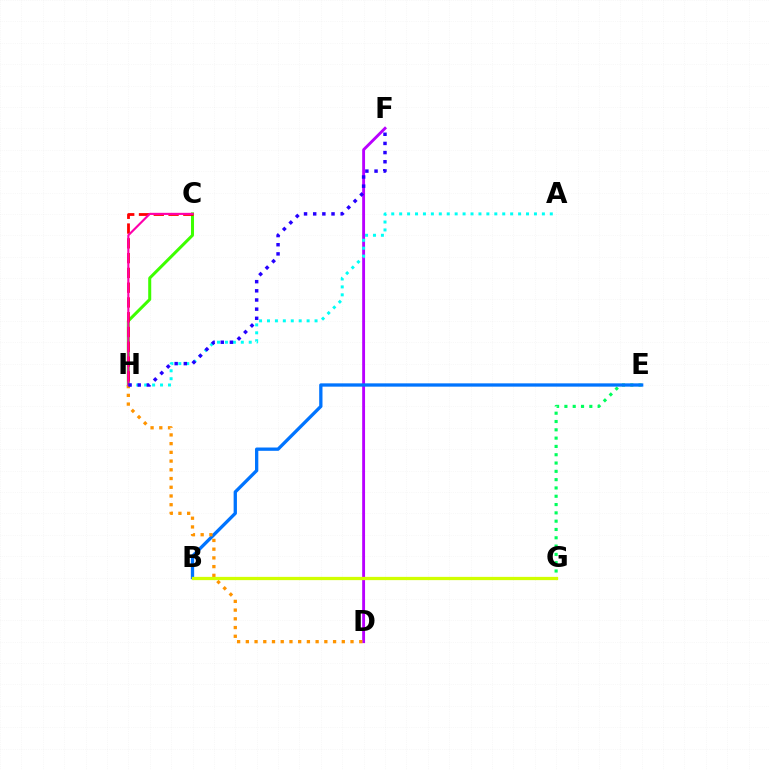{('D', 'F'): [{'color': '#b900ff', 'line_style': 'solid', 'thickness': 2.07}], ('C', 'H'): [{'color': '#3dff00', 'line_style': 'solid', 'thickness': 2.17}, {'color': '#ff0000', 'line_style': 'dashed', 'thickness': 2.01}, {'color': '#ff00ac', 'line_style': 'solid', 'thickness': 1.54}], ('E', 'G'): [{'color': '#00ff5c', 'line_style': 'dotted', 'thickness': 2.26}], ('A', 'H'): [{'color': '#00fff6', 'line_style': 'dotted', 'thickness': 2.15}], ('B', 'E'): [{'color': '#0074ff', 'line_style': 'solid', 'thickness': 2.38}], ('D', 'H'): [{'color': '#ff9400', 'line_style': 'dotted', 'thickness': 2.37}], ('B', 'G'): [{'color': '#d1ff00', 'line_style': 'solid', 'thickness': 2.34}], ('F', 'H'): [{'color': '#2500ff', 'line_style': 'dotted', 'thickness': 2.49}]}